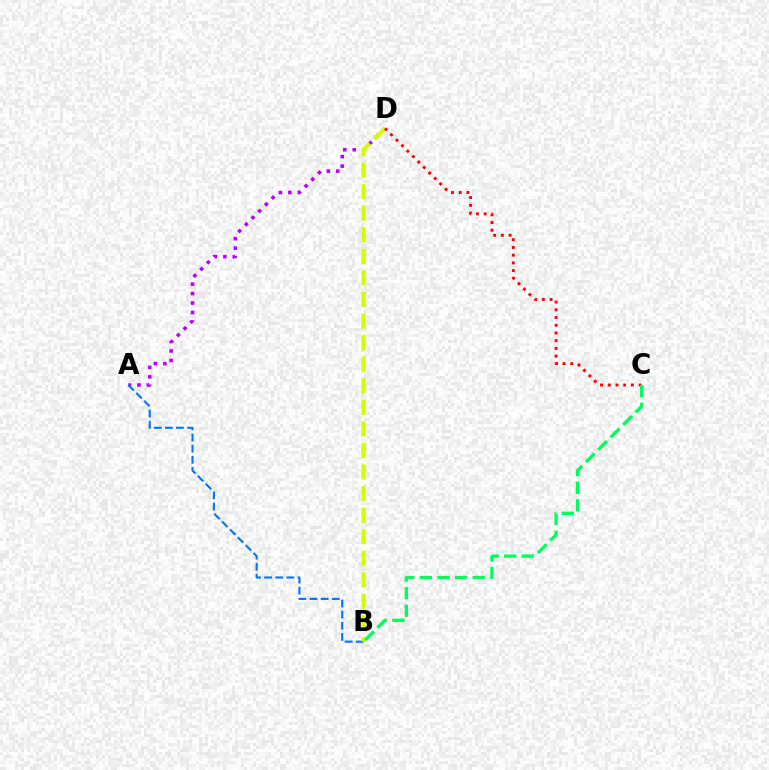{('A', 'D'): [{'color': '#b900ff', 'line_style': 'dotted', 'thickness': 2.57}], ('A', 'B'): [{'color': '#0074ff', 'line_style': 'dashed', 'thickness': 1.51}], ('B', 'D'): [{'color': '#d1ff00', 'line_style': 'dashed', 'thickness': 2.93}], ('C', 'D'): [{'color': '#ff0000', 'line_style': 'dotted', 'thickness': 2.1}], ('B', 'C'): [{'color': '#00ff5c', 'line_style': 'dashed', 'thickness': 2.39}]}